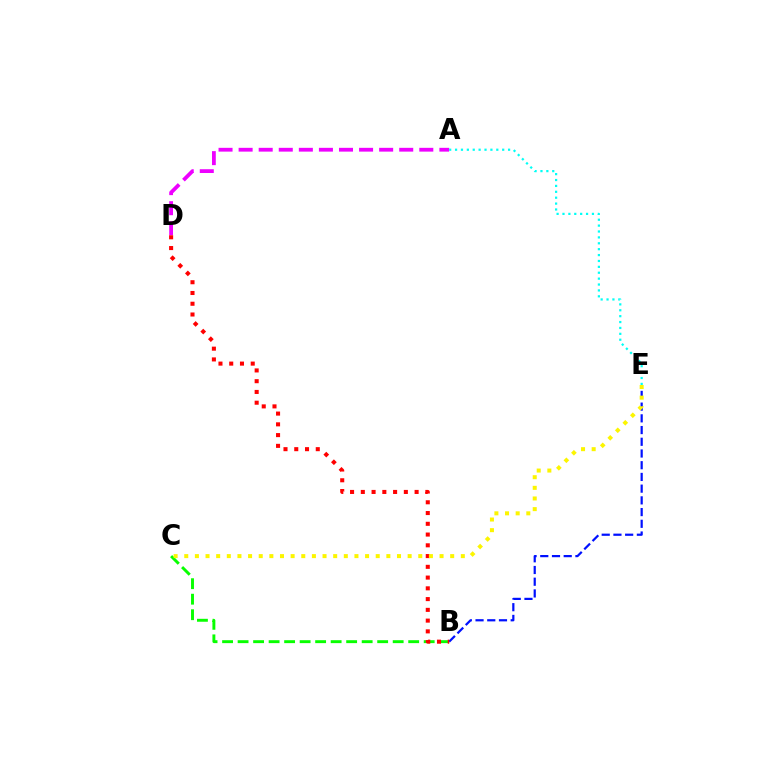{('A', 'D'): [{'color': '#ee00ff', 'line_style': 'dashed', 'thickness': 2.73}], ('B', 'C'): [{'color': '#08ff00', 'line_style': 'dashed', 'thickness': 2.11}], ('B', 'E'): [{'color': '#0010ff', 'line_style': 'dashed', 'thickness': 1.59}], ('A', 'E'): [{'color': '#00fff6', 'line_style': 'dotted', 'thickness': 1.6}], ('B', 'D'): [{'color': '#ff0000', 'line_style': 'dotted', 'thickness': 2.92}], ('C', 'E'): [{'color': '#fcf500', 'line_style': 'dotted', 'thickness': 2.89}]}